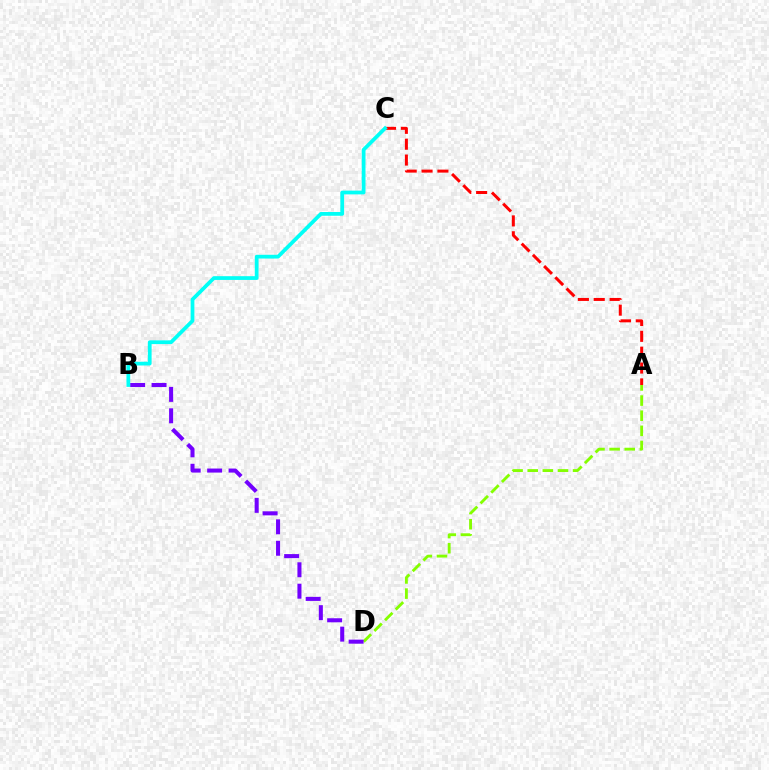{('A', 'D'): [{'color': '#84ff00', 'line_style': 'dashed', 'thickness': 2.06}], ('B', 'D'): [{'color': '#7200ff', 'line_style': 'dashed', 'thickness': 2.91}], ('A', 'C'): [{'color': '#ff0000', 'line_style': 'dashed', 'thickness': 2.15}], ('B', 'C'): [{'color': '#00fff6', 'line_style': 'solid', 'thickness': 2.7}]}